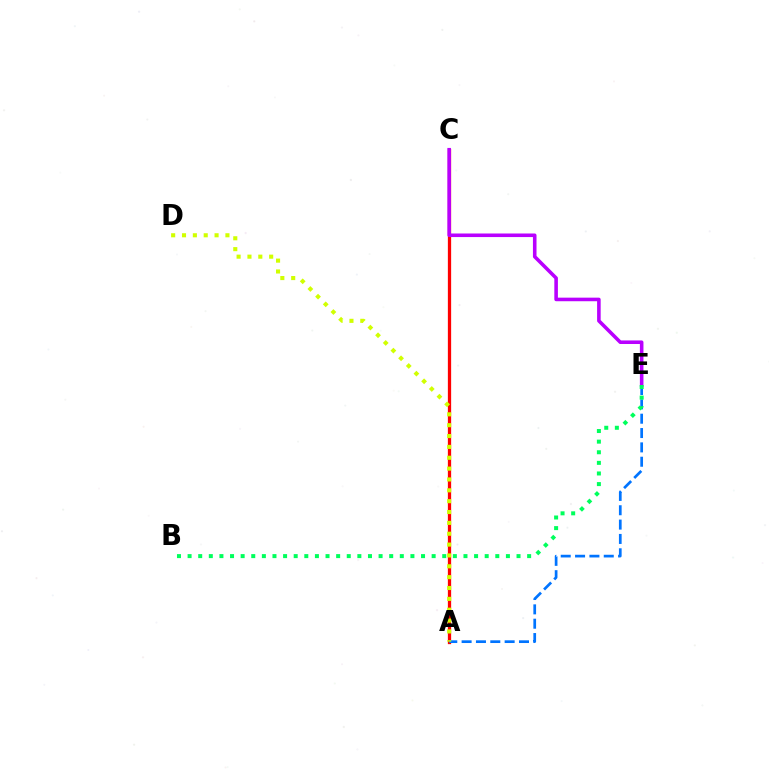{('A', 'C'): [{'color': '#ff0000', 'line_style': 'solid', 'thickness': 2.35}], ('A', 'E'): [{'color': '#0074ff', 'line_style': 'dashed', 'thickness': 1.95}], ('C', 'E'): [{'color': '#b900ff', 'line_style': 'solid', 'thickness': 2.57}], ('B', 'E'): [{'color': '#00ff5c', 'line_style': 'dotted', 'thickness': 2.88}], ('A', 'D'): [{'color': '#d1ff00', 'line_style': 'dotted', 'thickness': 2.95}]}